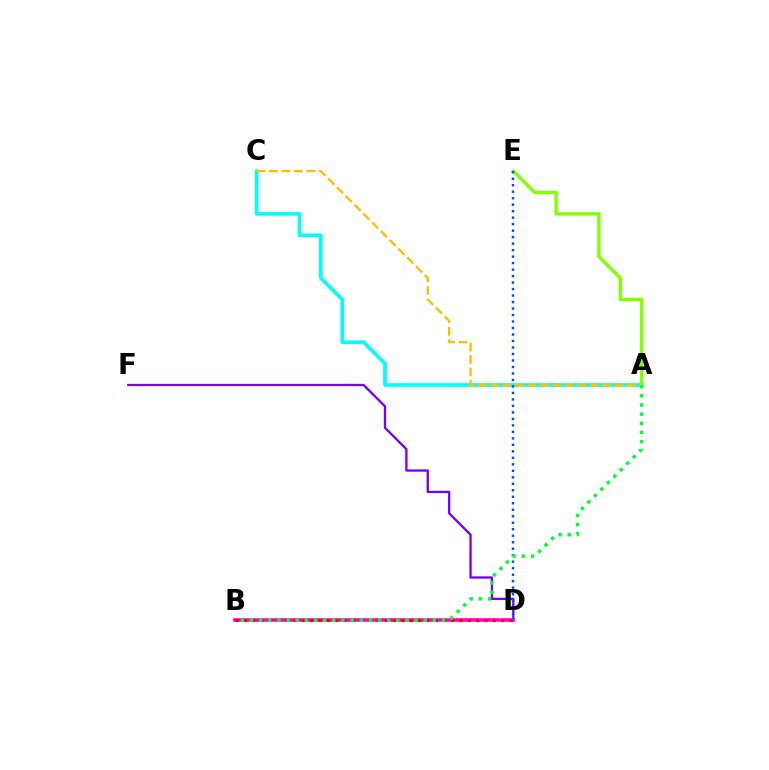{('D', 'F'): [{'color': '#7200ff', 'line_style': 'solid', 'thickness': 1.66}], ('B', 'D'): [{'color': '#ff00cf', 'line_style': 'solid', 'thickness': 2.58}, {'color': '#ff0000', 'line_style': 'dotted', 'thickness': 2.25}], ('A', 'C'): [{'color': '#00fff6', 'line_style': 'solid', 'thickness': 2.62}, {'color': '#ffbd00', 'line_style': 'dashed', 'thickness': 1.69}], ('A', 'E'): [{'color': '#84ff00', 'line_style': 'solid', 'thickness': 2.46}], ('D', 'E'): [{'color': '#004bff', 'line_style': 'dotted', 'thickness': 1.76}], ('A', 'B'): [{'color': '#00ff39', 'line_style': 'dotted', 'thickness': 2.48}]}